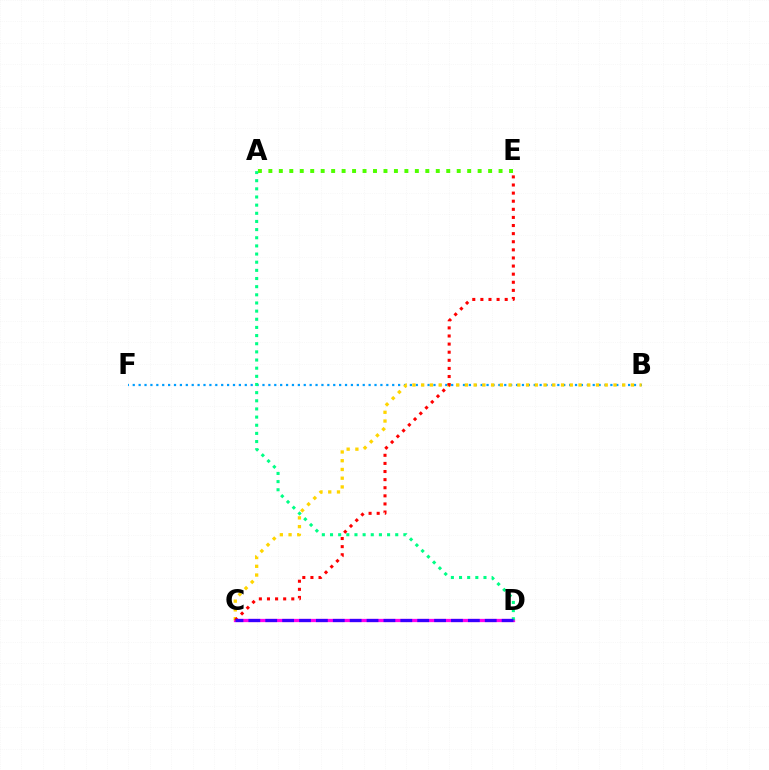{('A', 'E'): [{'color': '#4fff00', 'line_style': 'dotted', 'thickness': 2.84}], ('C', 'D'): [{'color': '#ff00ed', 'line_style': 'solid', 'thickness': 2.35}, {'color': '#3700ff', 'line_style': 'dashed', 'thickness': 2.29}], ('B', 'F'): [{'color': '#009eff', 'line_style': 'dotted', 'thickness': 1.6}], ('B', 'C'): [{'color': '#ffd500', 'line_style': 'dotted', 'thickness': 2.37}], ('A', 'D'): [{'color': '#00ff86', 'line_style': 'dotted', 'thickness': 2.21}], ('C', 'E'): [{'color': '#ff0000', 'line_style': 'dotted', 'thickness': 2.2}]}